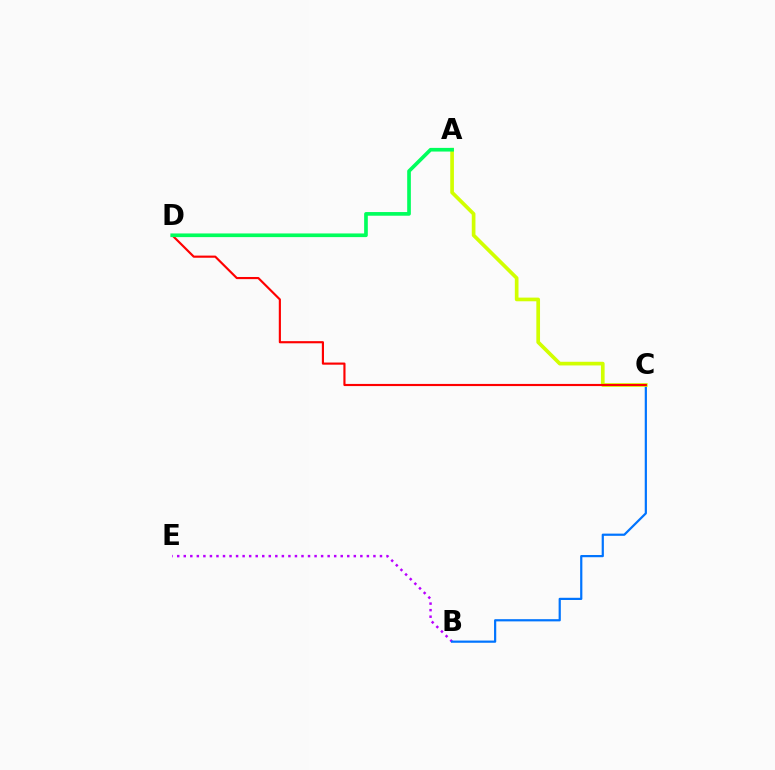{('B', 'E'): [{'color': '#b900ff', 'line_style': 'dotted', 'thickness': 1.78}], ('B', 'C'): [{'color': '#0074ff', 'line_style': 'solid', 'thickness': 1.59}], ('A', 'C'): [{'color': '#d1ff00', 'line_style': 'solid', 'thickness': 2.65}], ('C', 'D'): [{'color': '#ff0000', 'line_style': 'solid', 'thickness': 1.55}], ('A', 'D'): [{'color': '#00ff5c', 'line_style': 'solid', 'thickness': 2.64}]}